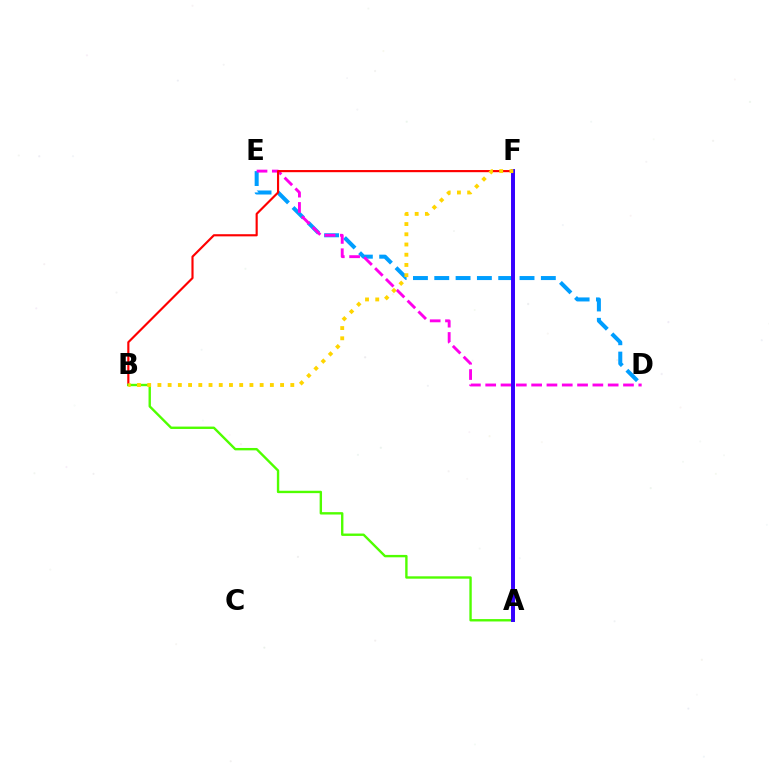{('D', 'E'): [{'color': '#009eff', 'line_style': 'dashed', 'thickness': 2.9}, {'color': '#ff00ed', 'line_style': 'dashed', 'thickness': 2.08}], ('B', 'F'): [{'color': '#ff0000', 'line_style': 'solid', 'thickness': 1.55}, {'color': '#ffd500', 'line_style': 'dotted', 'thickness': 2.78}], ('A', 'F'): [{'color': '#00ff86', 'line_style': 'solid', 'thickness': 2.15}, {'color': '#3700ff', 'line_style': 'solid', 'thickness': 2.84}], ('A', 'B'): [{'color': '#4fff00', 'line_style': 'solid', 'thickness': 1.72}]}